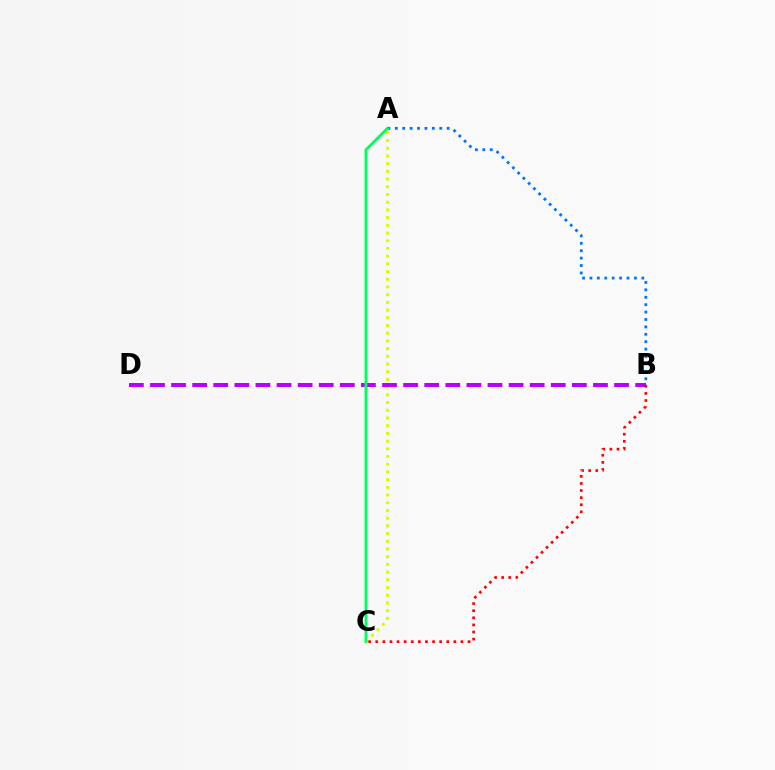{('A', 'C'): [{'color': '#d1ff00', 'line_style': 'dotted', 'thickness': 2.09}, {'color': '#00ff5c', 'line_style': 'solid', 'thickness': 2.04}], ('A', 'B'): [{'color': '#0074ff', 'line_style': 'dotted', 'thickness': 2.01}], ('B', 'D'): [{'color': '#b900ff', 'line_style': 'dashed', 'thickness': 2.87}], ('B', 'C'): [{'color': '#ff0000', 'line_style': 'dotted', 'thickness': 1.93}]}